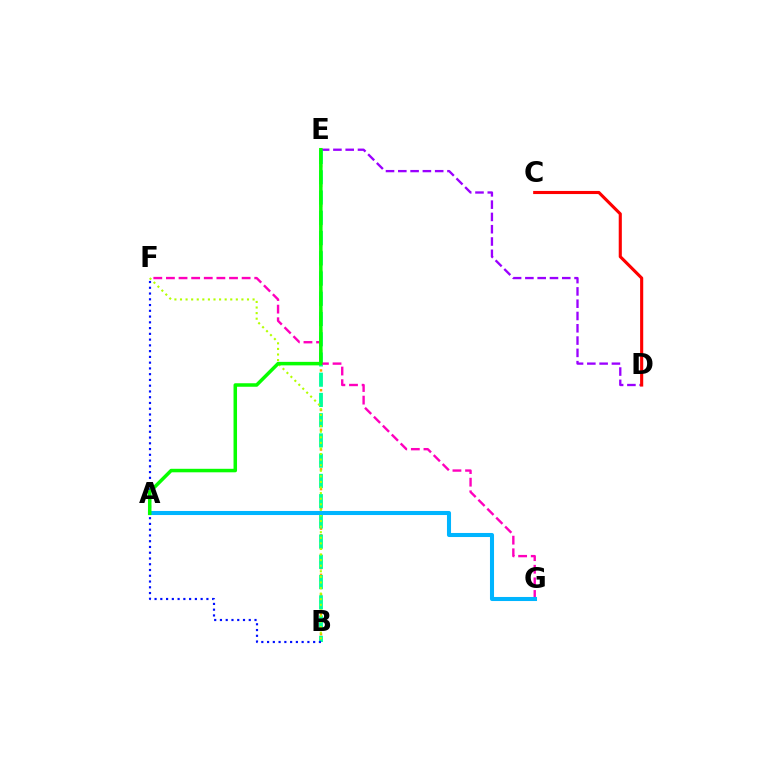{('B', 'E'): [{'color': '#ffa500', 'line_style': 'dotted', 'thickness': 1.79}, {'color': '#00ff9d', 'line_style': 'dashed', 'thickness': 2.75}], ('D', 'E'): [{'color': '#9b00ff', 'line_style': 'dashed', 'thickness': 1.67}], ('F', 'G'): [{'color': '#ff00bd', 'line_style': 'dashed', 'thickness': 1.71}], ('C', 'D'): [{'color': '#ff0000', 'line_style': 'solid', 'thickness': 2.24}], ('B', 'F'): [{'color': '#b3ff00', 'line_style': 'dotted', 'thickness': 1.52}, {'color': '#0010ff', 'line_style': 'dotted', 'thickness': 1.56}], ('A', 'G'): [{'color': '#00b5ff', 'line_style': 'solid', 'thickness': 2.92}], ('A', 'E'): [{'color': '#08ff00', 'line_style': 'solid', 'thickness': 2.53}]}